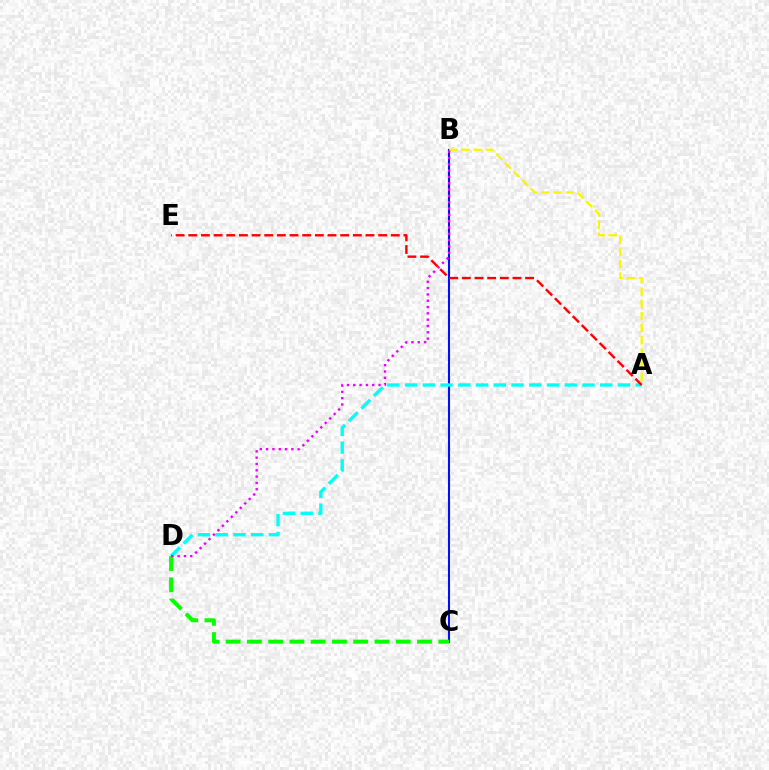{('B', 'C'): [{'color': '#0010ff', 'line_style': 'solid', 'thickness': 1.5}], ('A', 'D'): [{'color': '#00fff6', 'line_style': 'dashed', 'thickness': 2.41}], ('C', 'D'): [{'color': '#08ff00', 'line_style': 'dashed', 'thickness': 2.89}], ('A', 'B'): [{'color': '#fcf500', 'line_style': 'dashed', 'thickness': 1.66}], ('B', 'D'): [{'color': '#ee00ff', 'line_style': 'dotted', 'thickness': 1.72}], ('A', 'E'): [{'color': '#ff0000', 'line_style': 'dashed', 'thickness': 1.72}]}